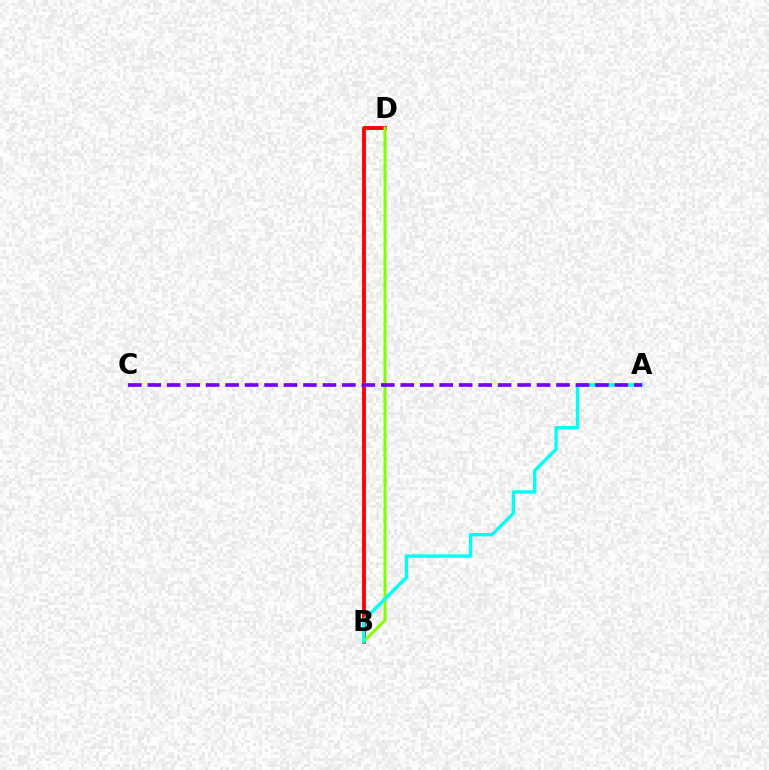{('B', 'D'): [{'color': '#ff0000', 'line_style': 'solid', 'thickness': 2.75}, {'color': '#84ff00', 'line_style': 'solid', 'thickness': 2.17}], ('A', 'B'): [{'color': '#00fff6', 'line_style': 'solid', 'thickness': 2.42}], ('A', 'C'): [{'color': '#7200ff', 'line_style': 'dashed', 'thickness': 2.64}]}